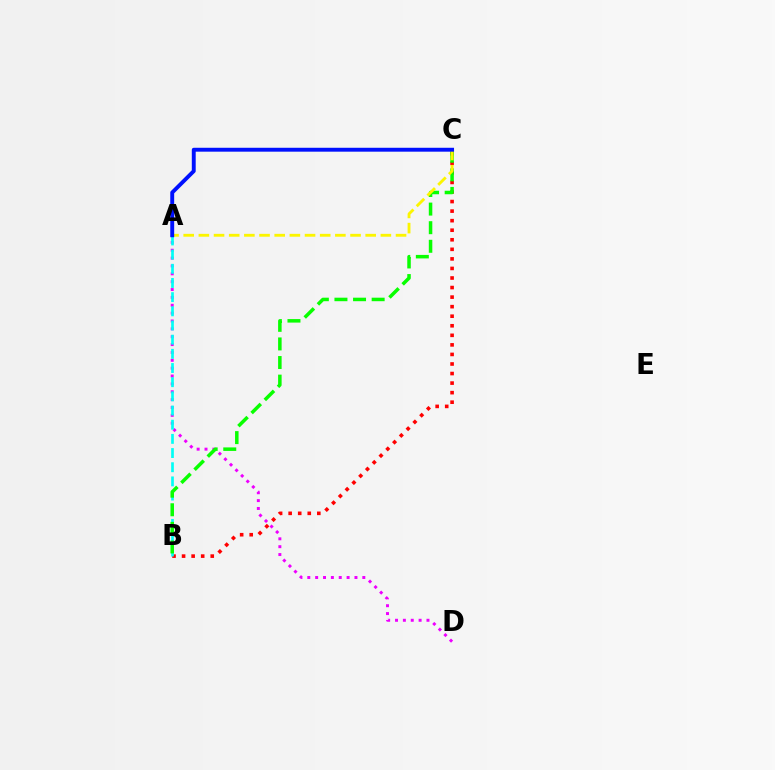{('B', 'C'): [{'color': '#ff0000', 'line_style': 'dotted', 'thickness': 2.6}, {'color': '#08ff00', 'line_style': 'dashed', 'thickness': 2.53}], ('A', 'D'): [{'color': '#ee00ff', 'line_style': 'dotted', 'thickness': 2.14}], ('A', 'B'): [{'color': '#00fff6', 'line_style': 'dashed', 'thickness': 1.93}], ('A', 'C'): [{'color': '#fcf500', 'line_style': 'dashed', 'thickness': 2.06}, {'color': '#0010ff', 'line_style': 'solid', 'thickness': 2.81}]}